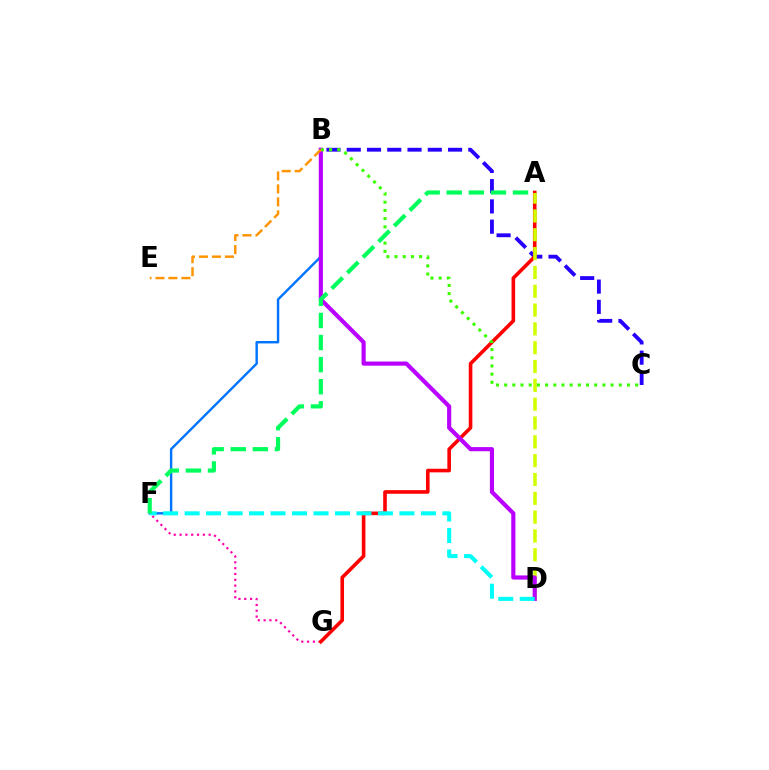{('B', 'C'): [{'color': '#2500ff', 'line_style': 'dashed', 'thickness': 2.75}, {'color': '#3dff00', 'line_style': 'dotted', 'thickness': 2.22}], ('F', 'G'): [{'color': '#ff00ac', 'line_style': 'dotted', 'thickness': 1.58}], ('A', 'G'): [{'color': '#ff0000', 'line_style': 'solid', 'thickness': 2.59}], ('B', 'F'): [{'color': '#0074ff', 'line_style': 'solid', 'thickness': 1.74}], ('A', 'D'): [{'color': '#d1ff00', 'line_style': 'dashed', 'thickness': 2.56}], ('B', 'D'): [{'color': '#b900ff', 'line_style': 'solid', 'thickness': 2.98}], ('D', 'F'): [{'color': '#00fff6', 'line_style': 'dashed', 'thickness': 2.92}], ('B', 'E'): [{'color': '#ff9400', 'line_style': 'dashed', 'thickness': 1.76}], ('A', 'F'): [{'color': '#00ff5c', 'line_style': 'dashed', 'thickness': 3.0}]}